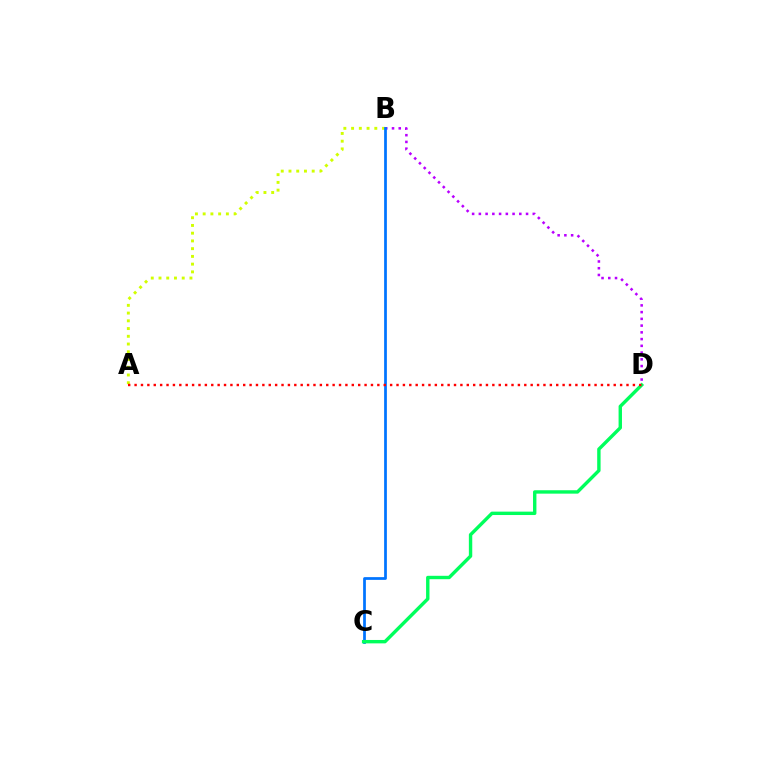{('B', 'D'): [{'color': '#b900ff', 'line_style': 'dotted', 'thickness': 1.83}], ('A', 'B'): [{'color': '#d1ff00', 'line_style': 'dotted', 'thickness': 2.1}], ('B', 'C'): [{'color': '#0074ff', 'line_style': 'solid', 'thickness': 1.98}], ('C', 'D'): [{'color': '#00ff5c', 'line_style': 'solid', 'thickness': 2.45}], ('A', 'D'): [{'color': '#ff0000', 'line_style': 'dotted', 'thickness': 1.74}]}